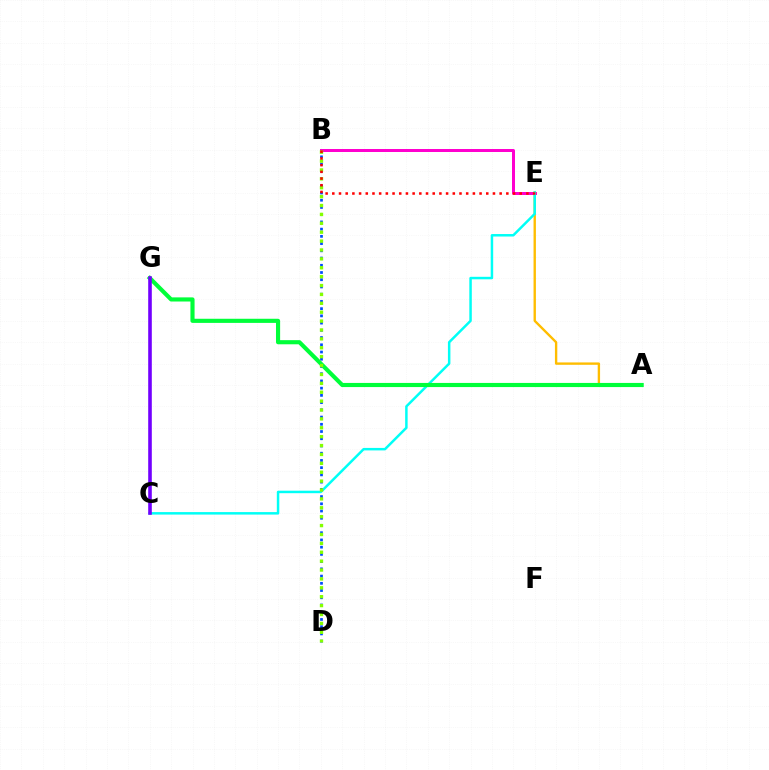{('B', 'D'): [{'color': '#004bff', 'line_style': 'dotted', 'thickness': 1.96}, {'color': '#84ff00', 'line_style': 'dotted', 'thickness': 2.42}], ('B', 'E'): [{'color': '#ff00cf', 'line_style': 'solid', 'thickness': 2.15}, {'color': '#ff0000', 'line_style': 'dotted', 'thickness': 1.82}], ('A', 'E'): [{'color': '#ffbd00', 'line_style': 'solid', 'thickness': 1.71}], ('C', 'E'): [{'color': '#00fff6', 'line_style': 'solid', 'thickness': 1.79}], ('A', 'G'): [{'color': '#00ff39', 'line_style': 'solid', 'thickness': 2.98}], ('C', 'G'): [{'color': '#7200ff', 'line_style': 'solid', 'thickness': 2.59}]}